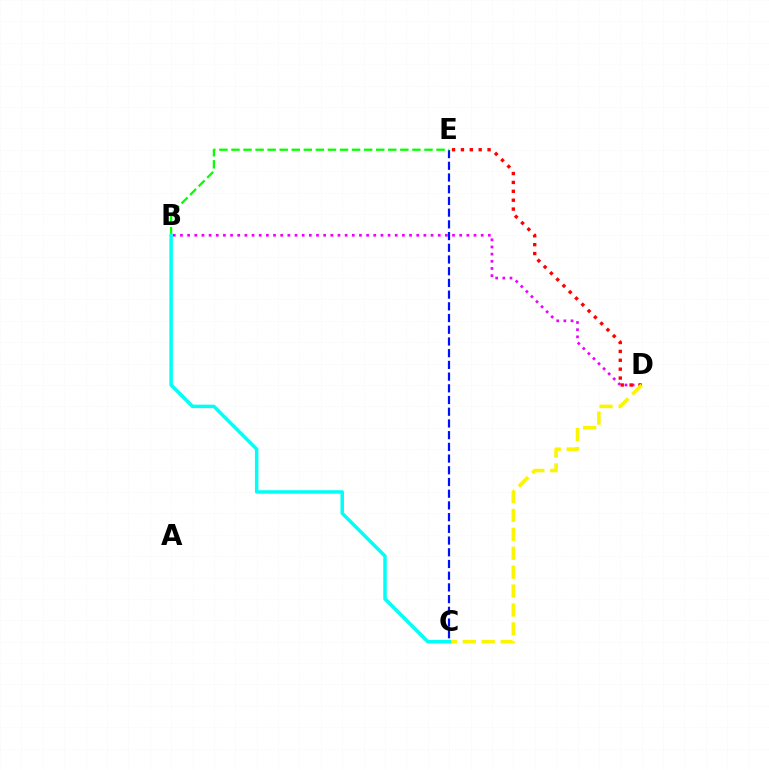{('C', 'E'): [{'color': '#0010ff', 'line_style': 'dashed', 'thickness': 1.59}], ('B', 'D'): [{'color': '#ee00ff', 'line_style': 'dotted', 'thickness': 1.95}], ('D', 'E'): [{'color': '#ff0000', 'line_style': 'dotted', 'thickness': 2.41}], ('B', 'E'): [{'color': '#08ff00', 'line_style': 'dashed', 'thickness': 1.64}], ('C', 'D'): [{'color': '#fcf500', 'line_style': 'dashed', 'thickness': 2.57}], ('B', 'C'): [{'color': '#00fff6', 'line_style': 'solid', 'thickness': 2.51}]}